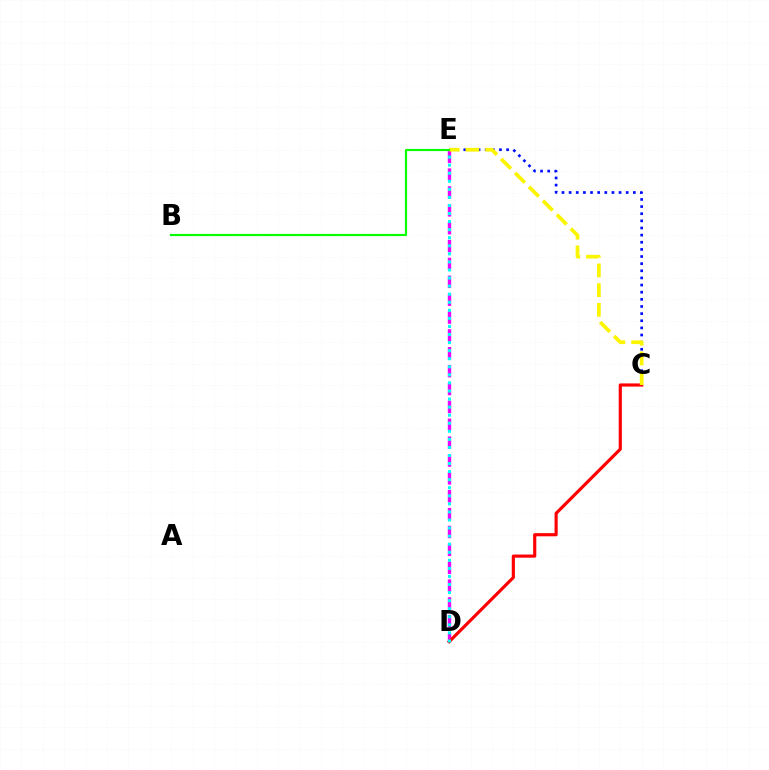{('C', 'E'): [{'color': '#0010ff', 'line_style': 'dotted', 'thickness': 1.94}, {'color': '#fcf500', 'line_style': 'dashed', 'thickness': 2.68}], ('D', 'E'): [{'color': '#ee00ff', 'line_style': 'dashed', 'thickness': 2.43}, {'color': '#00fff6', 'line_style': 'dotted', 'thickness': 2.19}], ('C', 'D'): [{'color': '#ff0000', 'line_style': 'solid', 'thickness': 2.27}], ('B', 'E'): [{'color': '#08ff00', 'line_style': 'solid', 'thickness': 1.55}]}